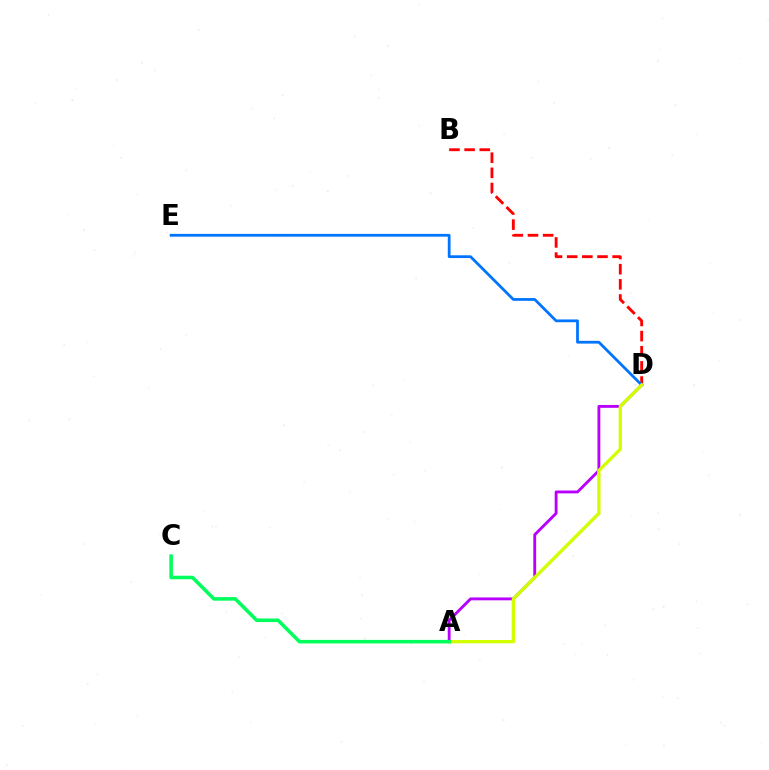{('A', 'D'): [{'color': '#b900ff', 'line_style': 'solid', 'thickness': 2.06}, {'color': '#d1ff00', 'line_style': 'solid', 'thickness': 2.37}], ('B', 'D'): [{'color': '#ff0000', 'line_style': 'dashed', 'thickness': 2.06}], ('D', 'E'): [{'color': '#0074ff', 'line_style': 'solid', 'thickness': 1.99}], ('A', 'C'): [{'color': '#00ff5c', 'line_style': 'solid', 'thickness': 2.55}]}